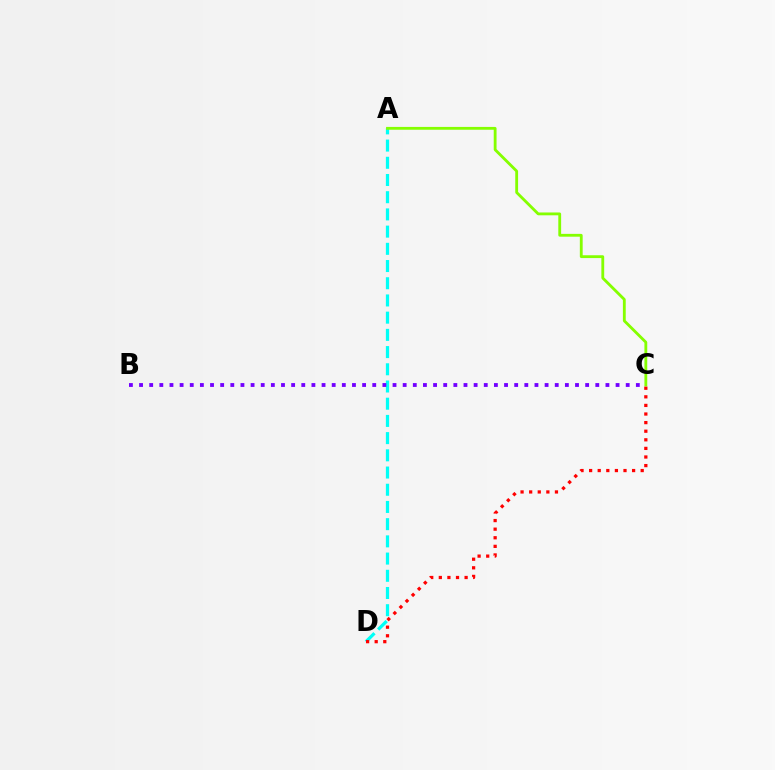{('A', 'D'): [{'color': '#00fff6', 'line_style': 'dashed', 'thickness': 2.34}], ('A', 'C'): [{'color': '#84ff00', 'line_style': 'solid', 'thickness': 2.03}], ('C', 'D'): [{'color': '#ff0000', 'line_style': 'dotted', 'thickness': 2.34}], ('B', 'C'): [{'color': '#7200ff', 'line_style': 'dotted', 'thickness': 2.75}]}